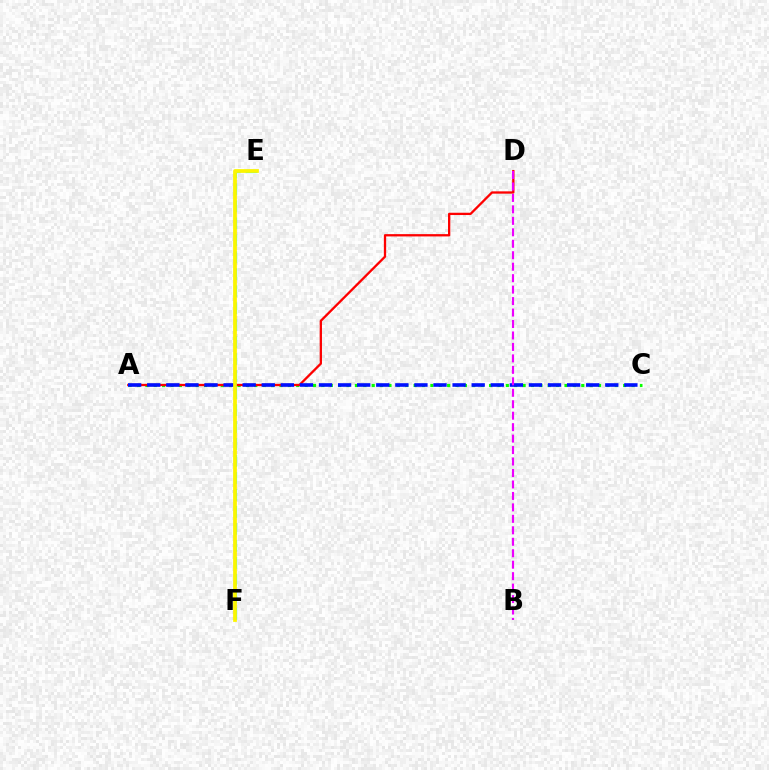{('A', 'C'): [{'color': '#08ff00', 'line_style': 'dotted', 'thickness': 2.28}, {'color': '#0010ff', 'line_style': 'dashed', 'thickness': 2.59}], ('E', 'F'): [{'color': '#00fff6', 'line_style': 'dashed', 'thickness': 2.31}, {'color': '#fcf500', 'line_style': 'solid', 'thickness': 2.69}], ('A', 'D'): [{'color': '#ff0000', 'line_style': 'solid', 'thickness': 1.65}], ('B', 'D'): [{'color': '#ee00ff', 'line_style': 'dashed', 'thickness': 1.56}]}